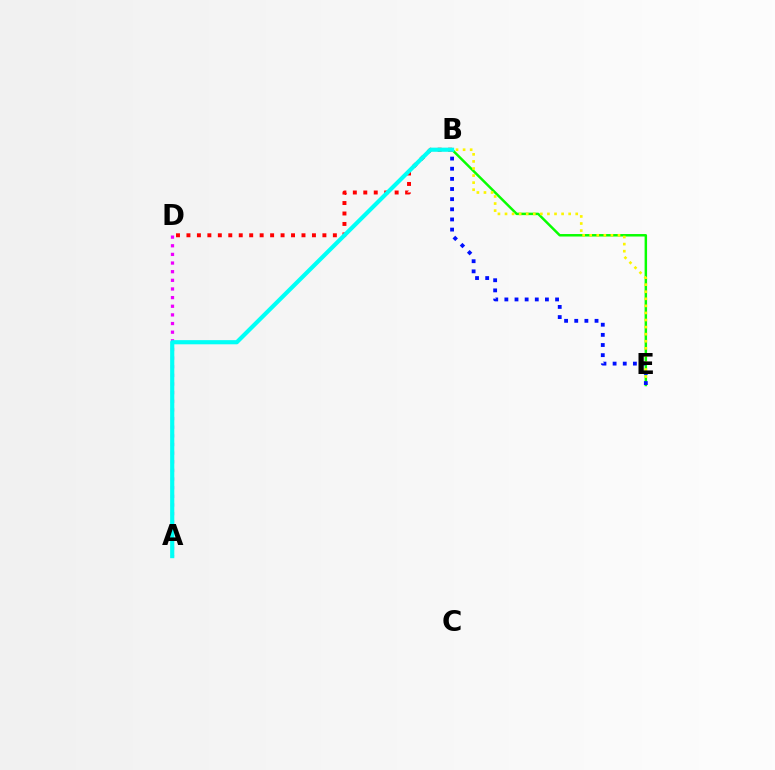{('B', 'E'): [{'color': '#08ff00', 'line_style': 'solid', 'thickness': 1.78}, {'color': '#fcf500', 'line_style': 'dotted', 'thickness': 1.92}, {'color': '#0010ff', 'line_style': 'dotted', 'thickness': 2.76}], ('A', 'D'): [{'color': '#ee00ff', 'line_style': 'dotted', 'thickness': 2.35}], ('B', 'D'): [{'color': '#ff0000', 'line_style': 'dotted', 'thickness': 2.84}], ('A', 'B'): [{'color': '#00fff6', 'line_style': 'solid', 'thickness': 2.99}]}